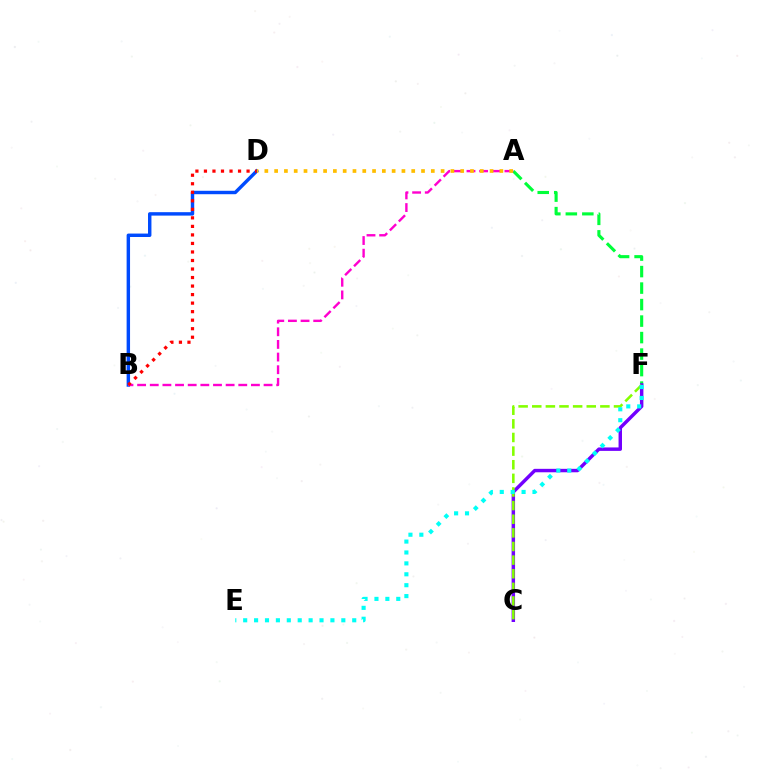{('A', 'F'): [{'color': '#00ff39', 'line_style': 'dashed', 'thickness': 2.24}], ('C', 'F'): [{'color': '#7200ff', 'line_style': 'solid', 'thickness': 2.48}, {'color': '#84ff00', 'line_style': 'dashed', 'thickness': 1.85}], ('B', 'D'): [{'color': '#004bff', 'line_style': 'solid', 'thickness': 2.47}, {'color': '#ff0000', 'line_style': 'dotted', 'thickness': 2.32}], ('E', 'F'): [{'color': '#00fff6', 'line_style': 'dotted', 'thickness': 2.96}], ('A', 'B'): [{'color': '#ff00cf', 'line_style': 'dashed', 'thickness': 1.72}], ('A', 'D'): [{'color': '#ffbd00', 'line_style': 'dotted', 'thickness': 2.66}]}